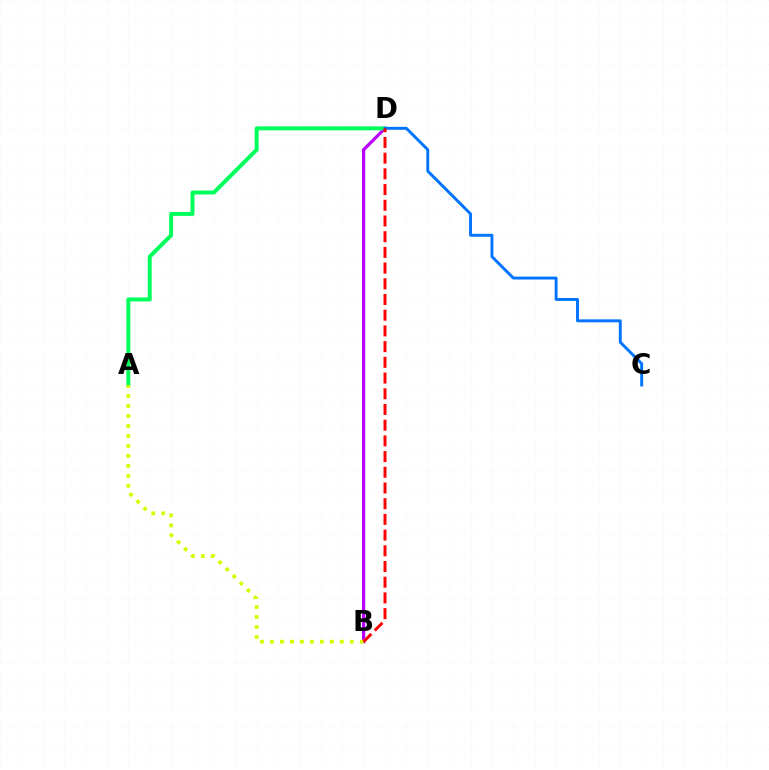{('B', 'D'): [{'color': '#b900ff', 'line_style': 'solid', 'thickness': 2.31}, {'color': '#ff0000', 'line_style': 'dashed', 'thickness': 2.13}], ('A', 'D'): [{'color': '#00ff5c', 'line_style': 'solid', 'thickness': 2.85}], ('C', 'D'): [{'color': '#0074ff', 'line_style': 'solid', 'thickness': 2.11}], ('A', 'B'): [{'color': '#d1ff00', 'line_style': 'dotted', 'thickness': 2.71}]}